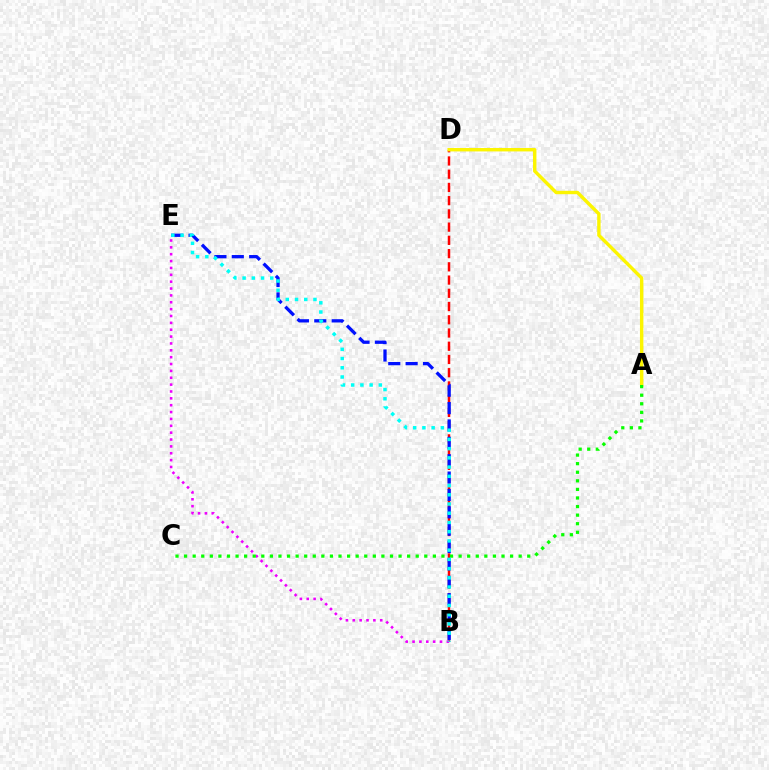{('B', 'D'): [{'color': '#ff0000', 'line_style': 'dashed', 'thickness': 1.8}], ('A', 'D'): [{'color': '#fcf500', 'line_style': 'solid', 'thickness': 2.45}], ('B', 'E'): [{'color': '#ee00ff', 'line_style': 'dotted', 'thickness': 1.86}, {'color': '#0010ff', 'line_style': 'dashed', 'thickness': 2.36}, {'color': '#00fff6', 'line_style': 'dotted', 'thickness': 2.51}], ('A', 'C'): [{'color': '#08ff00', 'line_style': 'dotted', 'thickness': 2.33}]}